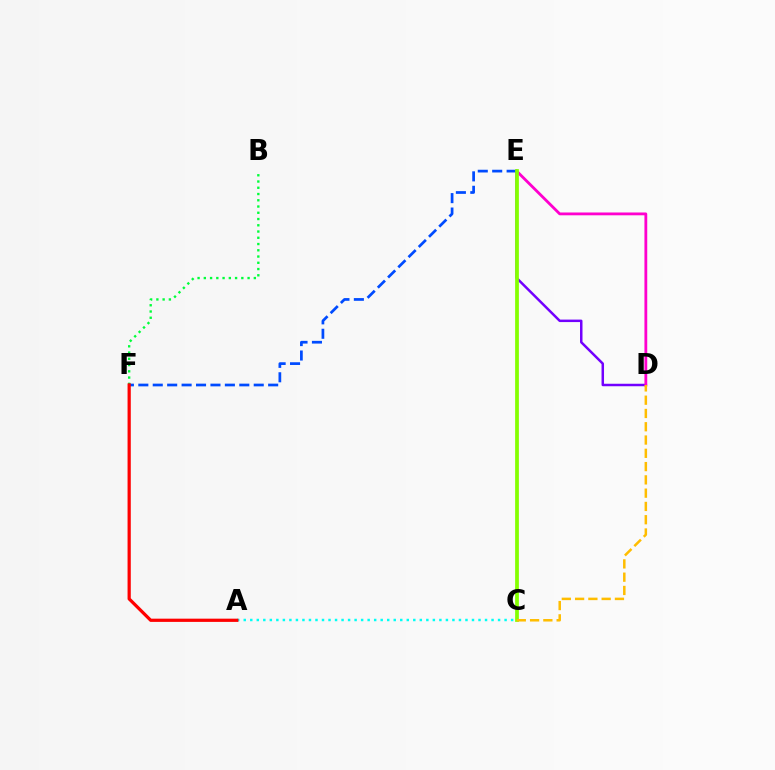{('D', 'E'): [{'color': '#7200ff', 'line_style': 'solid', 'thickness': 1.79}, {'color': '#ff00cf', 'line_style': 'solid', 'thickness': 2.02}], ('B', 'F'): [{'color': '#00ff39', 'line_style': 'dotted', 'thickness': 1.7}], ('E', 'F'): [{'color': '#004bff', 'line_style': 'dashed', 'thickness': 1.96}], ('A', 'C'): [{'color': '#00fff6', 'line_style': 'dotted', 'thickness': 1.77}], ('C', 'E'): [{'color': '#84ff00', 'line_style': 'solid', 'thickness': 2.7}], ('A', 'F'): [{'color': '#ff0000', 'line_style': 'solid', 'thickness': 2.32}], ('C', 'D'): [{'color': '#ffbd00', 'line_style': 'dashed', 'thickness': 1.8}]}